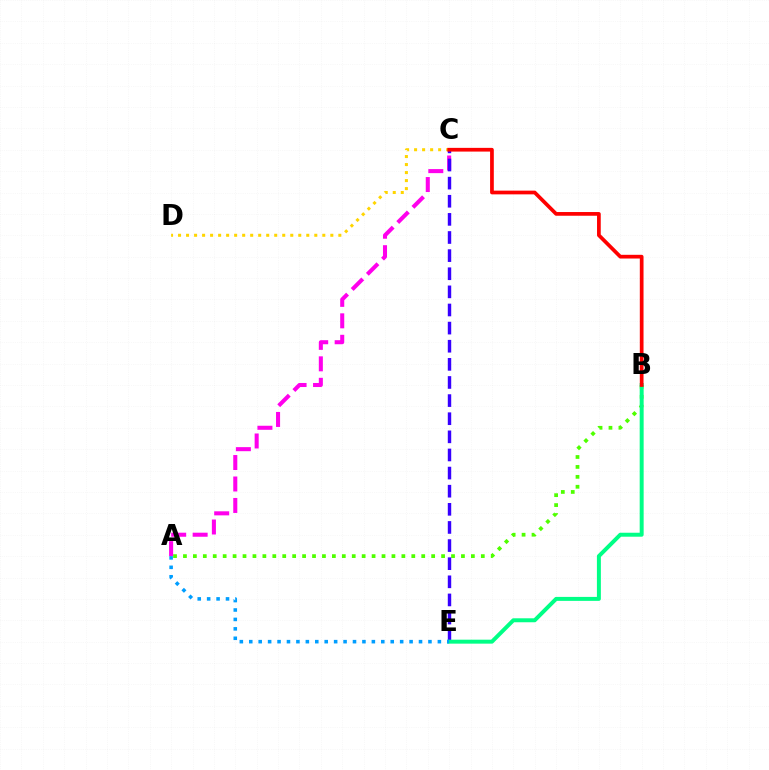{('C', 'D'): [{'color': '#ffd500', 'line_style': 'dotted', 'thickness': 2.18}], ('A', 'C'): [{'color': '#ff00ed', 'line_style': 'dashed', 'thickness': 2.92}], ('A', 'B'): [{'color': '#4fff00', 'line_style': 'dotted', 'thickness': 2.7}], ('C', 'E'): [{'color': '#3700ff', 'line_style': 'dashed', 'thickness': 2.46}], ('B', 'E'): [{'color': '#00ff86', 'line_style': 'solid', 'thickness': 2.86}], ('A', 'E'): [{'color': '#009eff', 'line_style': 'dotted', 'thickness': 2.56}], ('B', 'C'): [{'color': '#ff0000', 'line_style': 'solid', 'thickness': 2.68}]}